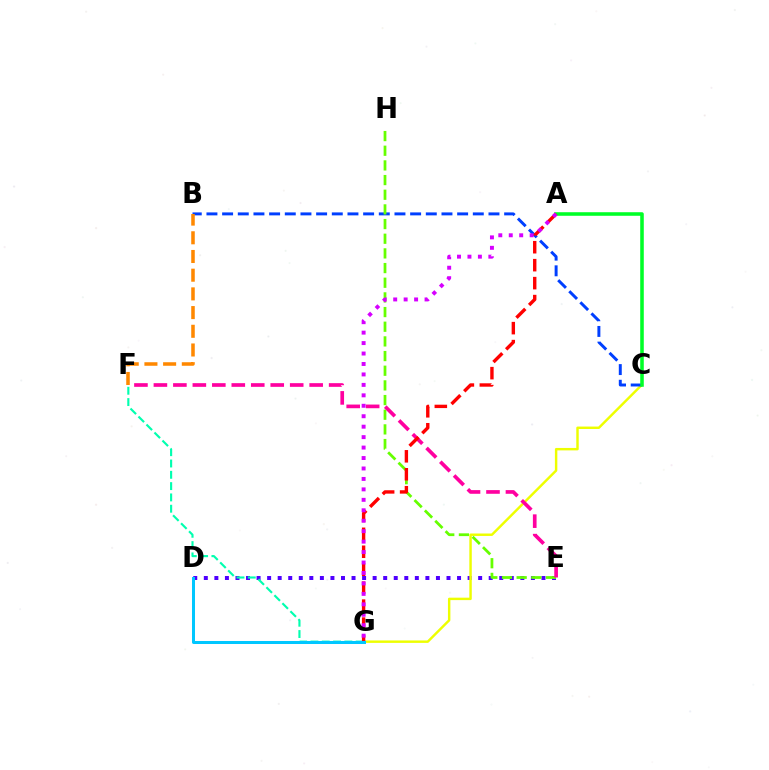{('D', 'E'): [{'color': '#4f00ff', 'line_style': 'dotted', 'thickness': 2.87}], ('C', 'G'): [{'color': '#eeff00', 'line_style': 'solid', 'thickness': 1.76}], ('B', 'C'): [{'color': '#003fff', 'line_style': 'dashed', 'thickness': 2.13}], ('E', 'H'): [{'color': '#66ff00', 'line_style': 'dashed', 'thickness': 1.99}], ('E', 'F'): [{'color': '#ff00a0', 'line_style': 'dashed', 'thickness': 2.65}], ('F', 'G'): [{'color': '#00ffaf', 'line_style': 'dashed', 'thickness': 1.54}], ('A', 'C'): [{'color': '#00ff27', 'line_style': 'solid', 'thickness': 2.57}], ('A', 'G'): [{'color': '#ff0000', 'line_style': 'dashed', 'thickness': 2.44}, {'color': '#d600ff', 'line_style': 'dotted', 'thickness': 2.84}], ('B', 'F'): [{'color': '#ff8800', 'line_style': 'dashed', 'thickness': 2.54}], ('D', 'G'): [{'color': '#00c7ff', 'line_style': 'solid', 'thickness': 2.16}]}